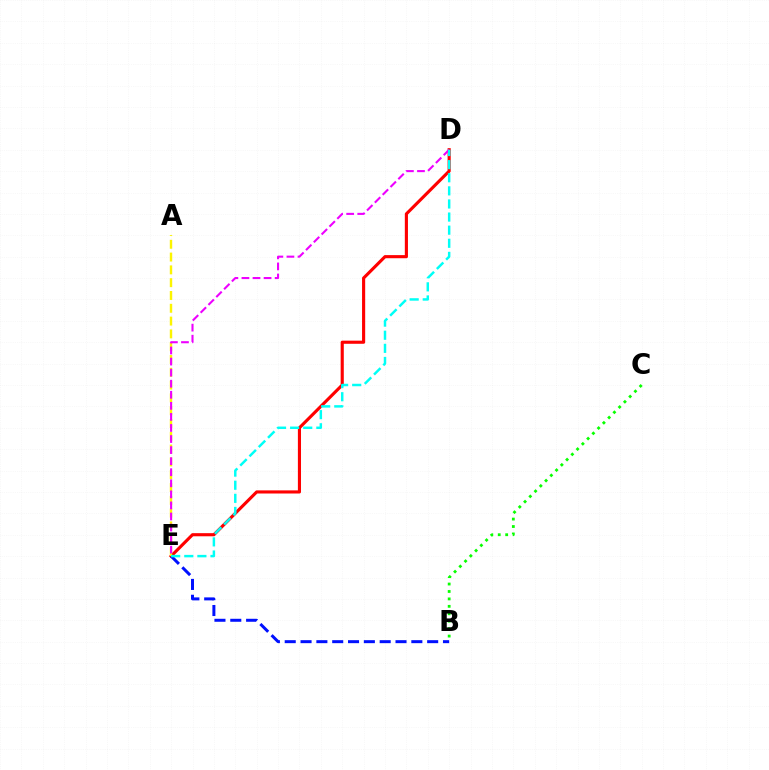{('D', 'E'): [{'color': '#ff0000', 'line_style': 'solid', 'thickness': 2.25}, {'color': '#ee00ff', 'line_style': 'dashed', 'thickness': 1.5}, {'color': '#00fff6', 'line_style': 'dashed', 'thickness': 1.78}], ('A', 'E'): [{'color': '#fcf500', 'line_style': 'dashed', 'thickness': 1.74}], ('B', 'E'): [{'color': '#0010ff', 'line_style': 'dashed', 'thickness': 2.15}], ('B', 'C'): [{'color': '#08ff00', 'line_style': 'dotted', 'thickness': 2.02}]}